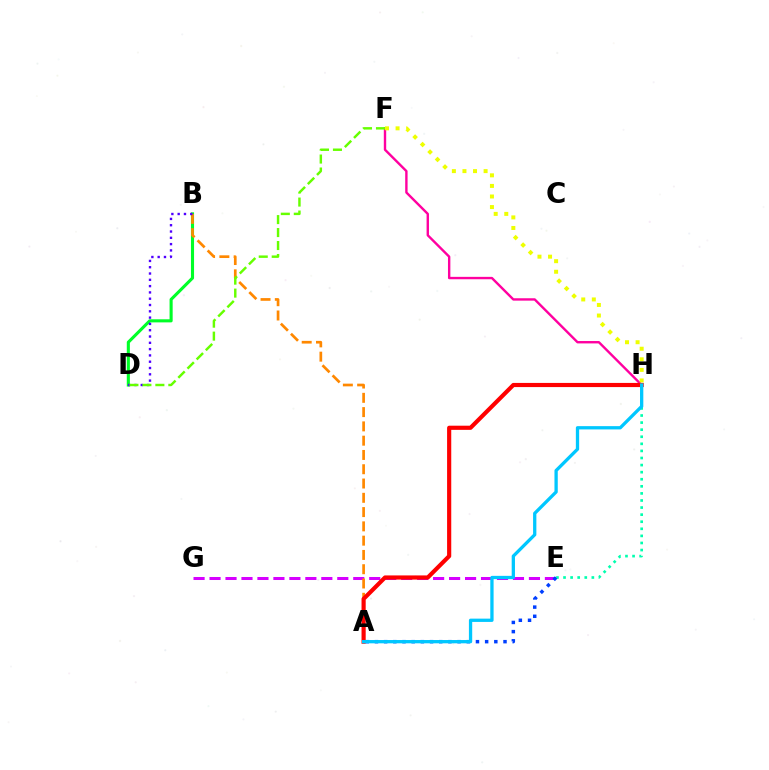{('E', 'G'): [{'color': '#d600ff', 'line_style': 'dashed', 'thickness': 2.17}], ('F', 'H'): [{'color': '#ff00a0', 'line_style': 'solid', 'thickness': 1.72}, {'color': '#eeff00', 'line_style': 'dotted', 'thickness': 2.87}], ('E', 'H'): [{'color': '#00ffaf', 'line_style': 'dotted', 'thickness': 1.92}], ('B', 'D'): [{'color': '#00ff27', 'line_style': 'solid', 'thickness': 2.23}, {'color': '#4f00ff', 'line_style': 'dotted', 'thickness': 1.71}], ('A', 'B'): [{'color': '#ff8800', 'line_style': 'dashed', 'thickness': 1.94}], ('A', 'E'): [{'color': '#003fff', 'line_style': 'dotted', 'thickness': 2.49}], ('D', 'F'): [{'color': '#66ff00', 'line_style': 'dashed', 'thickness': 1.76}], ('A', 'H'): [{'color': '#ff0000', 'line_style': 'solid', 'thickness': 2.99}, {'color': '#00c7ff', 'line_style': 'solid', 'thickness': 2.37}]}